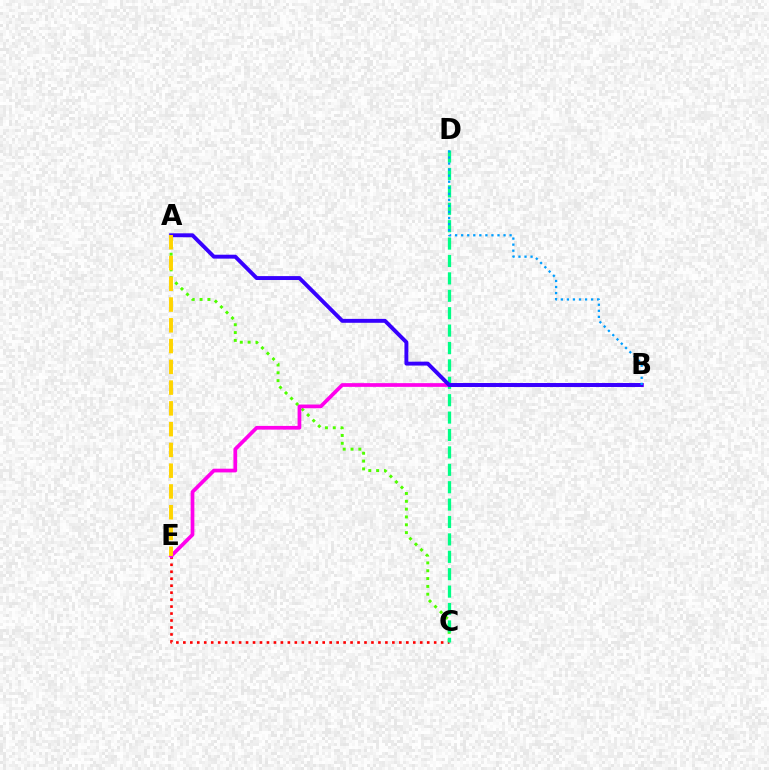{('A', 'C'): [{'color': '#4fff00', 'line_style': 'dotted', 'thickness': 2.13}], ('C', 'E'): [{'color': '#ff0000', 'line_style': 'dotted', 'thickness': 1.89}], ('C', 'D'): [{'color': '#00ff86', 'line_style': 'dashed', 'thickness': 2.36}], ('B', 'E'): [{'color': '#ff00ed', 'line_style': 'solid', 'thickness': 2.68}], ('A', 'B'): [{'color': '#3700ff', 'line_style': 'solid', 'thickness': 2.82}], ('A', 'E'): [{'color': '#ffd500', 'line_style': 'dashed', 'thickness': 2.82}], ('B', 'D'): [{'color': '#009eff', 'line_style': 'dotted', 'thickness': 1.64}]}